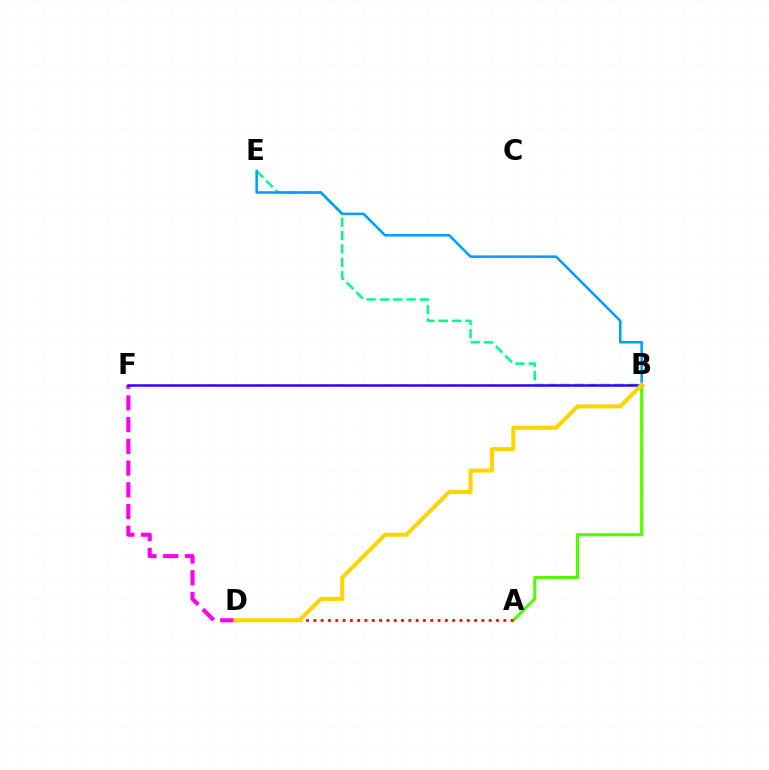{('D', 'F'): [{'color': '#ff00ed', 'line_style': 'dashed', 'thickness': 2.95}], ('B', 'E'): [{'color': '#00ff86', 'line_style': 'dashed', 'thickness': 1.82}, {'color': '#009eff', 'line_style': 'solid', 'thickness': 1.84}], ('A', 'B'): [{'color': '#4fff00', 'line_style': 'solid', 'thickness': 2.21}], ('A', 'D'): [{'color': '#ff0000', 'line_style': 'dotted', 'thickness': 1.98}], ('B', 'F'): [{'color': '#3700ff', 'line_style': 'solid', 'thickness': 1.82}], ('B', 'D'): [{'color': '#ffd500', 'line_style': 'solid', 'thickness': 2.94}]}